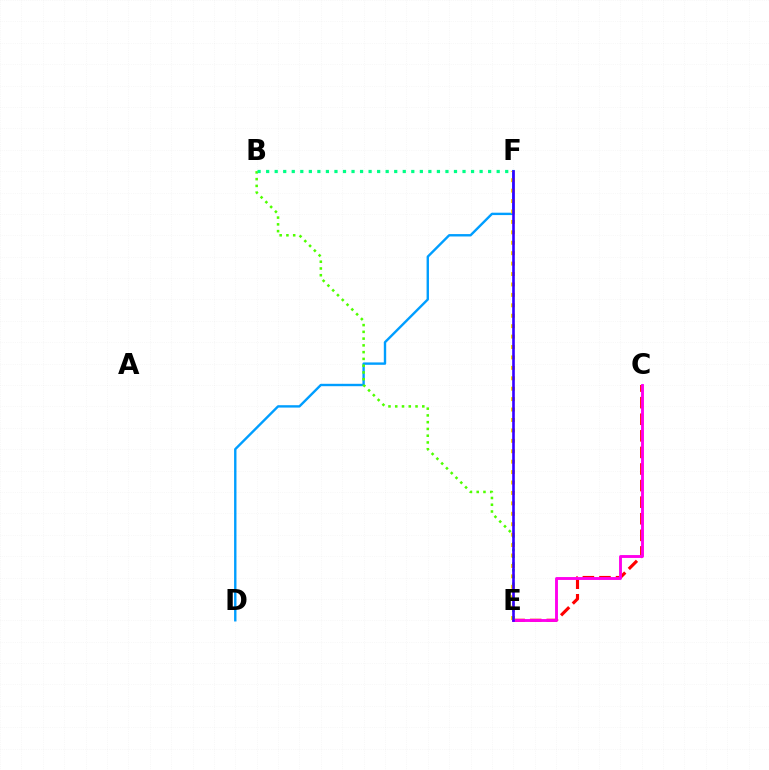{('C', 'E'): [{'color': '#ff0000', 'line_style': 'dashed', 'thickness': 2.25}, {'color': '#ff00ed', 'line_style': 'solid', 'thickness': 2.08}], ('D', 'F'): [{'color': '#009eff', 'line_style': 'solid', 'thickness': 1.72}], ('E', 'F'): [{'color': '#ffd500', 'line_style': 'dotted', 'thickness': 2.83}, {'color': '#3700ff', 'line_style': 'solid', 'thickness': 1.89}], ('B', 'E'): [{'color': '#4fff00', 'line_style': 'dotted', 'thickness': 1.84}], ('B', 'F'): [{'color': '#00ff86', 'line_style': 'dotted', 'thickness': 2.32}]}